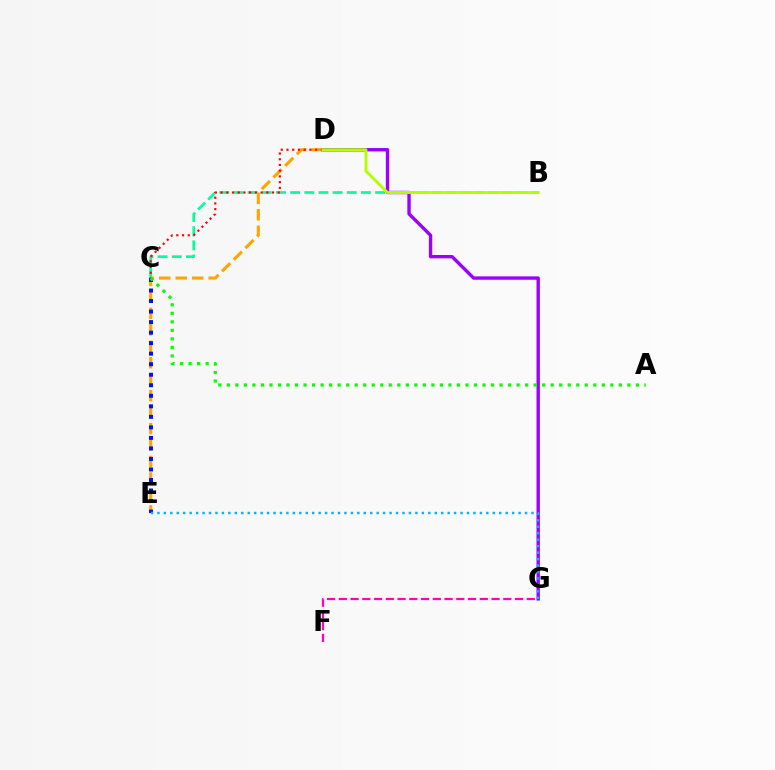{('F', 'G'): [{'color': '#ff00bd', 'line_style': 'dashed', 'thickness': 1.6}], ('D', 'G'): [{'color': '#9b00ff', 'line_style': 'solid', 'thickness': 2.42}], ('B', 'C'): [{'color': '#00ff9d', 'line_style': 'dashed', 'thickness': 1.92}], ('D', 'E'): [{'color': '#ffa500', 'line_style': 'dashed', 'thickness': 2.24}], ('C', 'D'): [{'color': '#ff0000', 'line_style': 'dotted', 'thickness': 1.56}], ('C', 'E'): [{'color': '#0010ff', 'line_style': 'dotted', 'thickness': 2.86}], ('E', 'G'): [{'color': '#00b5ff', 'line_style': 'dotted', 'thickness': 1.75}], ('A', 'C'): [{'color': '#08ff00', 'line_style': 'dotted', 'thickness': 2.32}], ('B', 'D'): [{'color': '#b3ff00', 'line_style': 'solid', 'thickness': 2.07}]}